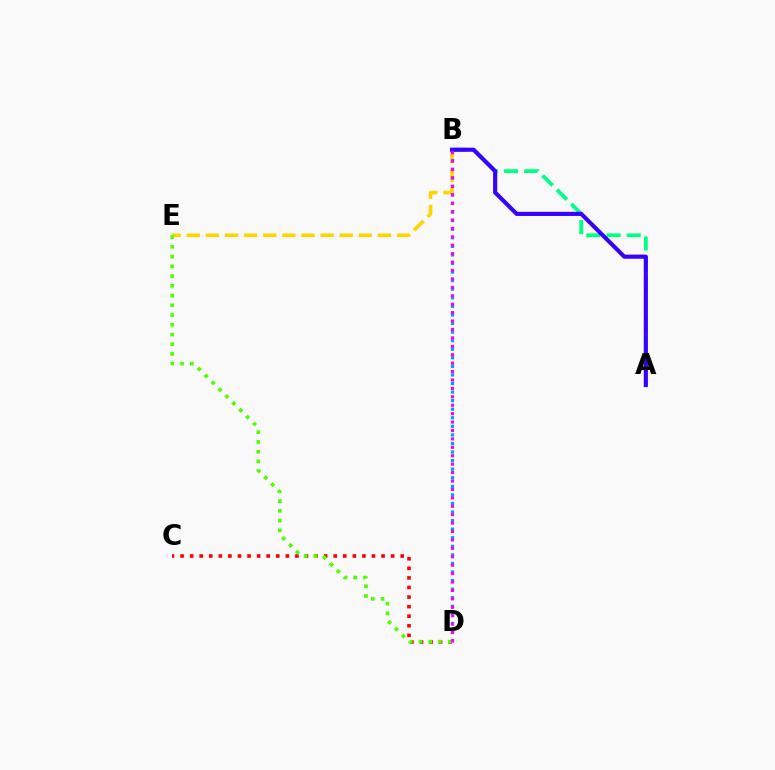{('B', 'E'): [{'color': '#ffd500', 'line_style': 'dashed', 'thickness': 2.6}], ('C', 'D'): [{'color': '#ff0000', 'line_style': 'dotted', 'thickness': 2.6}], ('A', 'B'): [{'color': '#00ff86', 'line_style': 'dashed', 'thickness': 2.75}, {'color': '#3700ff', 'line_style': 'solid', 'thickness': 2.97}], ('B', 'D'): [{'color': '#009eff', 'line_style': 'dotted', 'thickness': 2.33}, {'color': '#ff00ed', 'line_style': 'dotted', 'thickness': 2.29}], ('D', 'E'): [{'color': '#4fff00', 'line_style': 'dotted', 'thickness': 2.65}]}